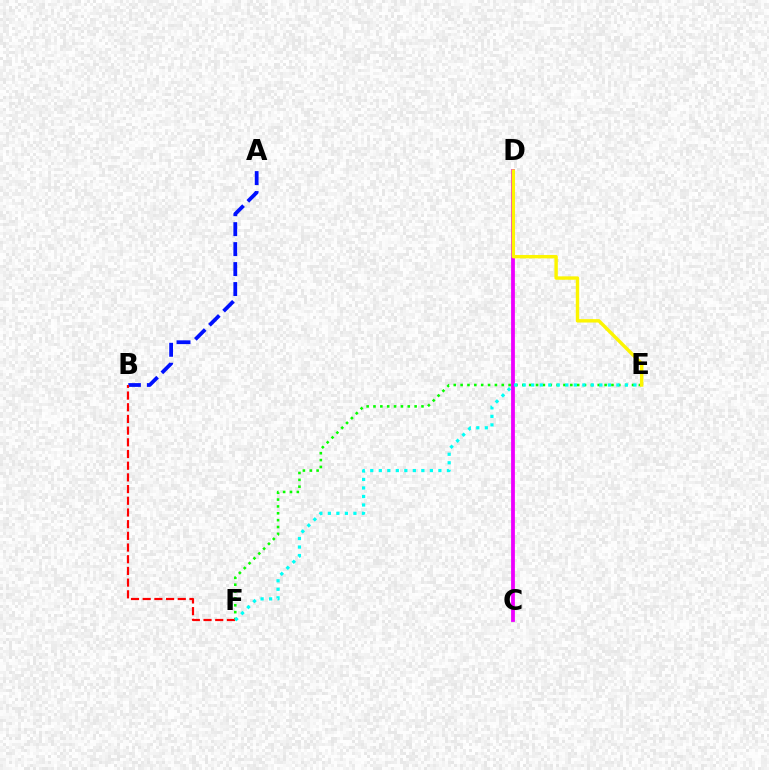{('C', 'D'): [{'color': '#ee00ff', 'line_style': 'solid', 'thickness': 2.73}], ('E', 'F'): [{'color': '#08ff00', 'line_style': 'dotted', 'thickness': 1.86}, {'color': '#00fff6', 'line_style': 'dotted', 'thickness': 2.31}], ('A', 'B'): [{'color': '#0010ff', 'line_style': 'dashed', 'thickness': 2.71}], ('B', 'F'): [{'color': '#ff0000', 'line_style': 'dashed', 'thickness': 1.59}], ('D', 'E'): [{'color': '#fcf500', 'line_style': 'solid', 'thickness': 2.45}]}